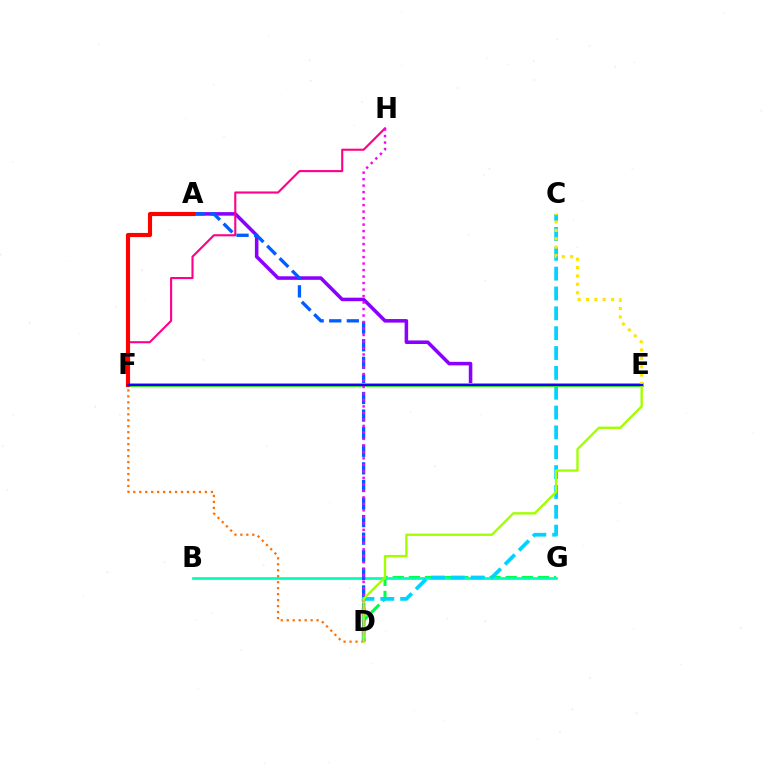{('A', 'E'): [{'color': '#8a00ff', 'line_style': 'solid', 'thickness': 2.55}], ('D', 'G'): [{'color': '#00ff45', 'line_style': 'dashed', 'thickness': 2.19}], ('B', 'G'): [{'color': '#00ffbb', 'line_style': 'solid', 'thickness': 1.96}], ('F', 'H'): [{'color': '#ff0088', 'line_style': 'solid', 'thickness': 1.52}], ('A', 'D'): [{'color': '#005dff', 'line_style': 'dashed', 'thickness': 2.39}], ('D', 'F'): [{'color': '#ff7000', 'line_style': 'dotted', 'thickness': 1.62}], ('C', 'D'): [{'color': '#00d3ff', 'line_style': 'dashed', 'thickness': 2.7}], ('E', 'F'): [{'color': '#31ff00', 'line_style': 'solid', 'thickness': 2.85}, {'color': '#1900ff', 'line_style': 'solid', 'thickness': 1.57}], ('D', 'H'): [{'color': '#fa00f9', 'line_style': 'dotted', 'thickness': 1.76}], ('D', 'E'): [{'color': '#a2ff00', 'line_style': 'solid', 'thickness': 1.7}], ('C', 'E'): [{'color': '#ffe600', 'line_style': 'dotted', 'thickness': 2.28}], ('A', 'F'): [{'color': '#ff0000', 'line_style': 'solid', 'thickness': 2.98}]}